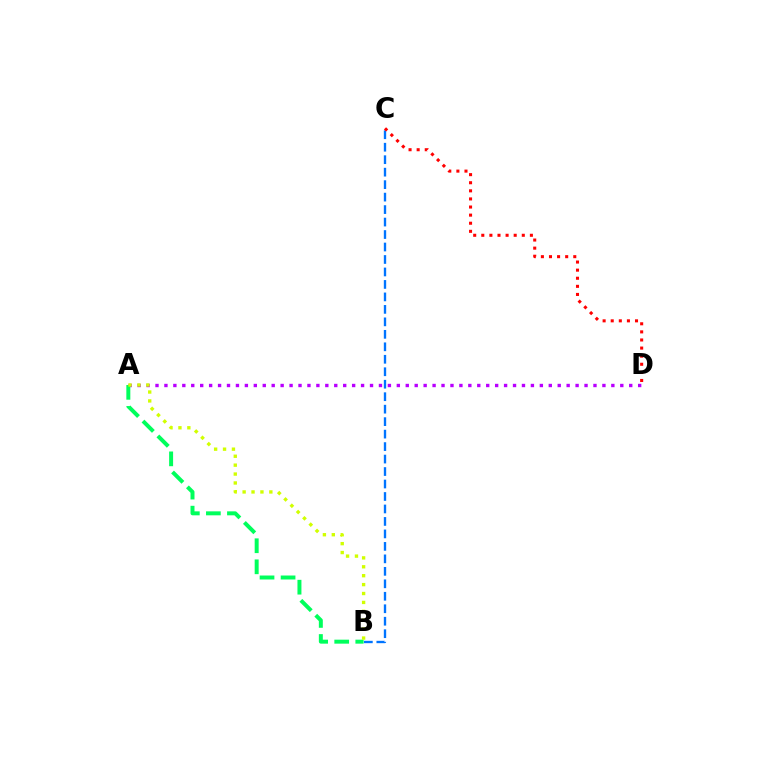{('B', 'C'): [{'color': '#0074ff', 'line_style': 'dashed', 'thickness': 1.69}], ('A', 'D'): [{'color': '#b900ff', 'line_style': 'dotted', 'thickness': 2.43}], ('A', 'B'): [{'color': '#00ff5c', 'line_style': 'dashed', 'thickness': 2.86}, {'color': '#d1ff00', 'line_style': 'dotted', 'thickness': 2.42}], ('C', 'D'): [{'color': '#ff0000', 'line_style': 'dotted', 'thickness': 2.2}]}